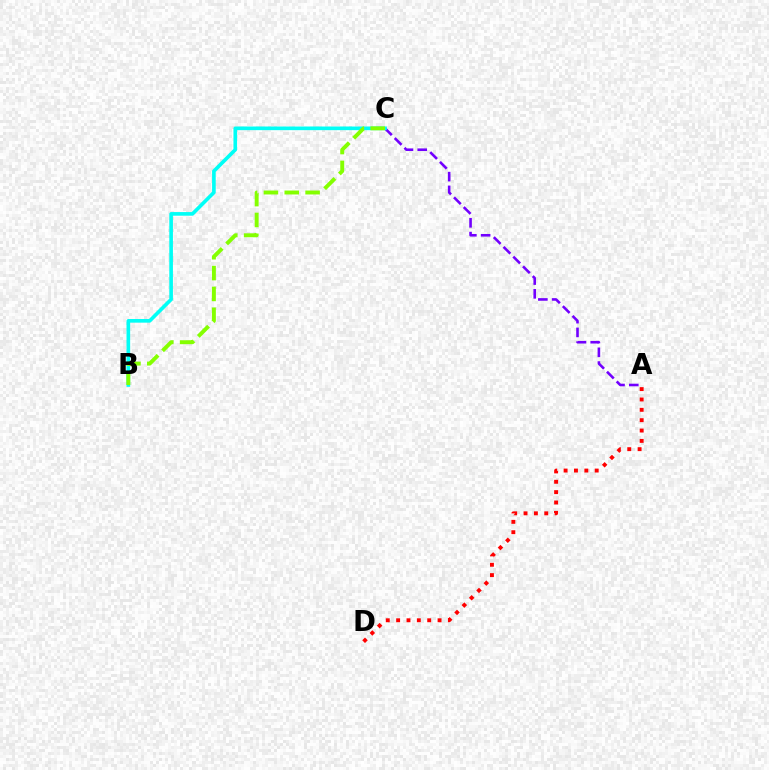{('A', 'D'): [{'color': '#ff0000', 'line_style': 'dotted', 'thickness': 2.81}], ('A', 'C'): [{'color': '#7200ff', 'line_style': 'dashed', 'thickness': 1.87}], ('B', 'C'): [{'color': '#00fff6', 'line_style': 'solid', 'thickness': 2.62}, {'color': '#84ff00', 'line_style': 'dashed', 'thickness': 2.83}]}